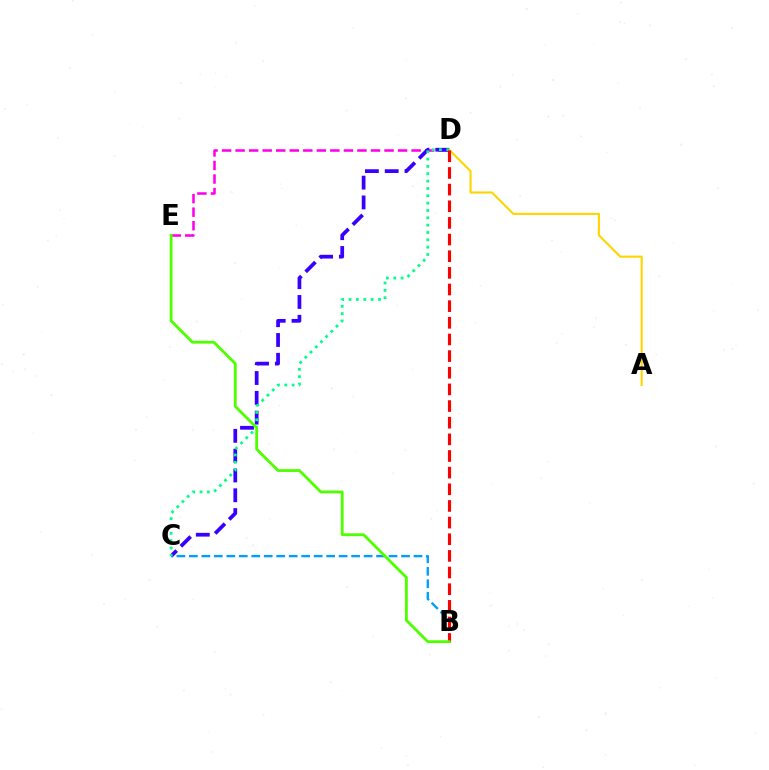{('A', 'D'): [{'color': '#ffd500', 'line_style': 'solid', 'thickness': 1.51}], ('D', 'E'): [{'color': '#ff00ed', 'line_style': 'dashed', 'thickness': 1.84}], ('C', 'D'): [{'color': '#3700ff', 'line_style': 'dashed', 'thickness': 2.69}, {'color': '#00ff86', 'line_style': 'dotted', 'thickness': 1.99}], ('B', 'C'): [{'color': '#009eff', 'line_style': 'dashed', 'thickness': 1.7}], ('B', 'D'): [{'color': '#ff0000', 'line_style': 'dashed', 'thickness': 2.26}], ('B', 'E'): [{'color': '#4fff00', 'line_style': 'solid', 'thickness': 2.03}]}